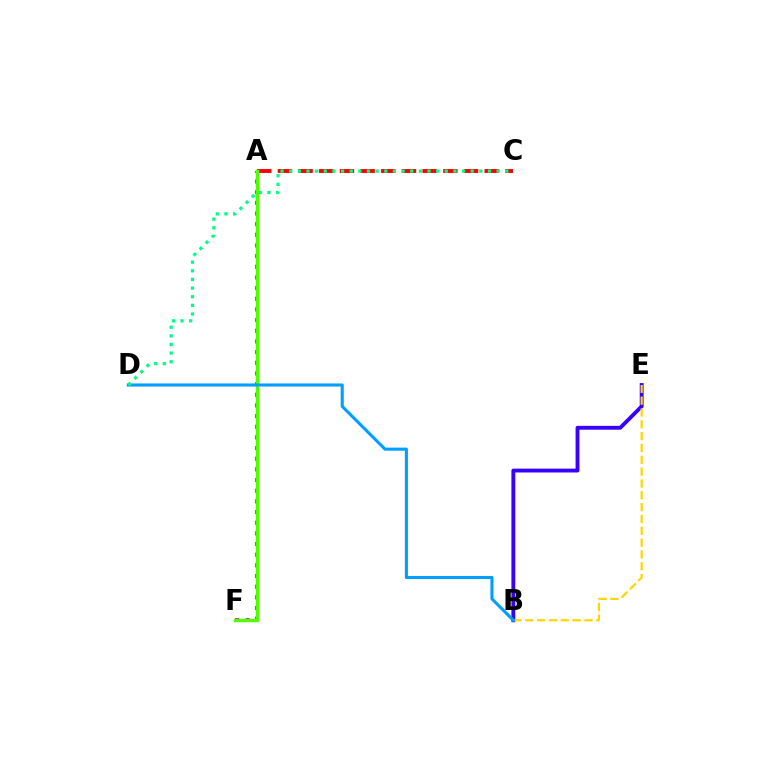{('A', 'F'): [{'color': '#ff00ed', 'line_style': 'dotted', 'thickness': 2.9}, {'color': '#4fff00', 'line_style': 'solid', 'thickness': 2.51}], ('B', 'E'): [{'color': '#3700ff', 'line_style': 'solid', 'thickness': 2.77}, {'color': '#ffd500', 'line_style': 'dashed', 'thickness': 1.61}], ('A', 'C'): [{'color': '#ff0000', 'line_style': 'dashed', 'thickness': 2.81}], ('B', 'D'): [{'color': '#009eff', 'line_style': 'solid', 'thickness': 2.22}], ('C', 'D'): [{'color': '#00ff86', 'line_style': 'dotted', 'thickness': 2.35}]}